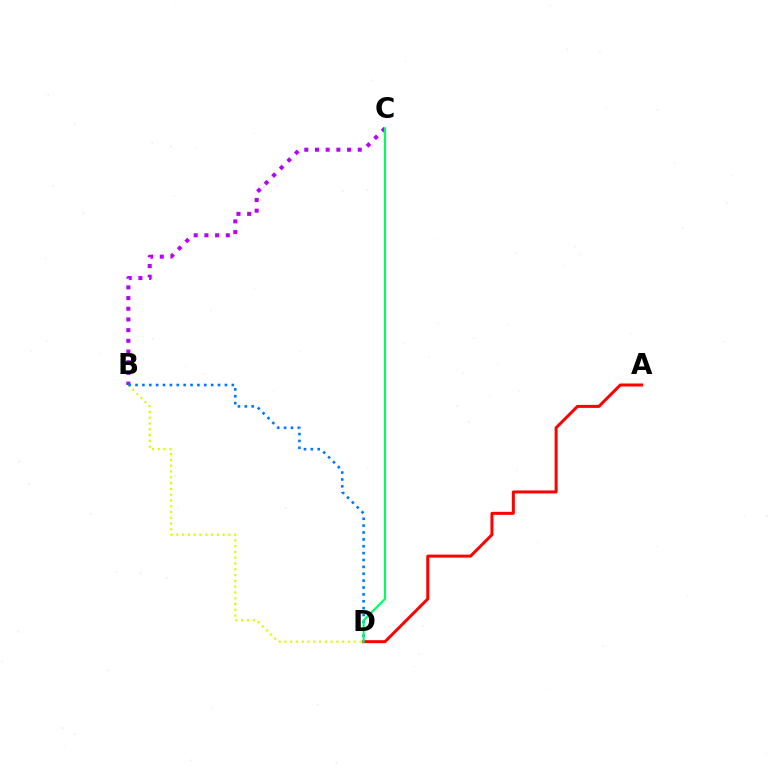{('B', 'D'): [{'color': '#d1ff00', 'line_style': 'dotted', 'thickness': 1.57}, {'color': '#0074ff', 'line_style': 'dotted', 'thickness': 1.87}], ('A', 'D'): [{'color': '#ff0000', 'line_style': 'solid', 'thickness': 2.16}], ('B', 'C'): [{'color': '#b900ff', 'line_style': 'dotted', 'thickness': 2.91}], ('C', 'D'): [{'color': '#00ff5c', 'line_style': 'solid', 'thickness': 1.54}]}